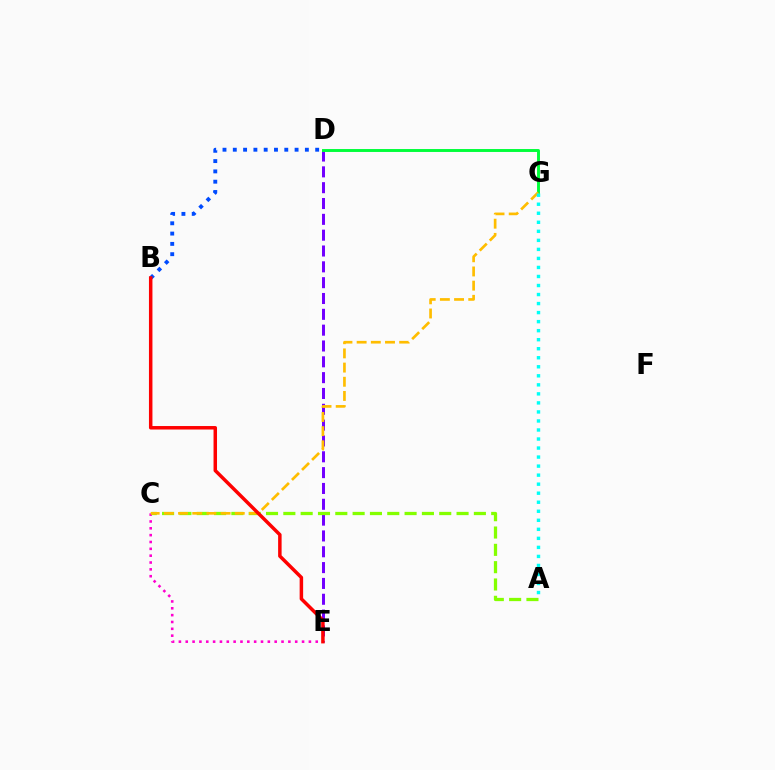{('D', 'E'): [{'color': '#7200ff', 'line_style': 'dashed', 'thickness': 2.15}], ('D', 'G'): [{'color': '#00ff39', 'line_style': 'solid', 'thickness': 2.1}], ('B', 'D'): [{'color': '#004bff', 'line_style': 'dotted', 'thickness': 2.8}], ('C', 'E'): [{'color': '#ff00cf', 'line_style': 'dotted', 'thickness': 1.86}], ('A', 'C'): [{'color': '#84ff00', 'line_style': 'dashed', 'thickness': 2.35}], ('C', 'G'): [{'color': '#ffbd00', 'line_style': 'dashed', 'thickness': 1.93}], ('A', 'G'): [{'color': '#00fff6', 'line_style': 'dotted', 'thickness': 2.45}], ('B', 'E'): [{'color': '#ff0000', 'line_style': 'solid', 'thickness': 2.51}]}